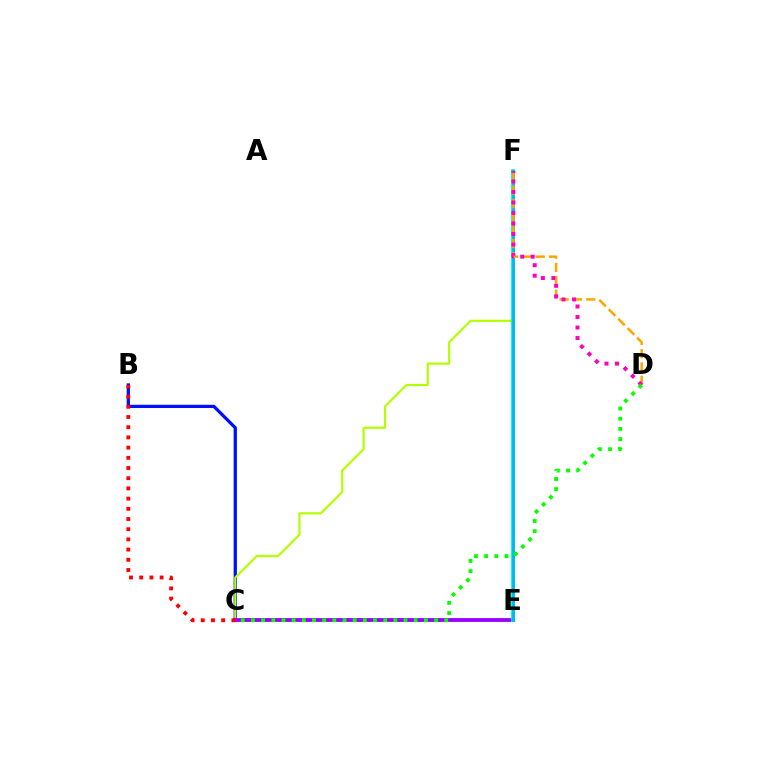{('B', 'C'): [{'color': '#0010ff', 'line_style': 'solid', 'thickness': 2.35}, {'color': '#ff0000', 'line_style': 'dotted', 'thickness': 2.77}], ('C', 'F'): [{'color': '#b3ff00', 'line_style': 'solid', 'thickness': 1.58}], ('C', 'E'): [{'color': '#9b00ff', 'line_style': 'solid', 'thickness': 2.75}], ('E', 'F'): [{'color': '#00ff9d', 'line_style': 'solid', 'thickness': 2.73}, {'color': '#00b5ff', 'line_style': 'solid', 'thickness': 2.0}], ('D', 'F'): [{'color': '#ffa500', 'line_style': 'dashed', 'thickness': 1.81}, {'color': '#ff00bd', 'line_style': 'dotted', 'thickness': 2.86}], ('C', 'D'): [{'color': '#08ff00', 'line_style': 'dotted', 'thickness': 2.76}]}